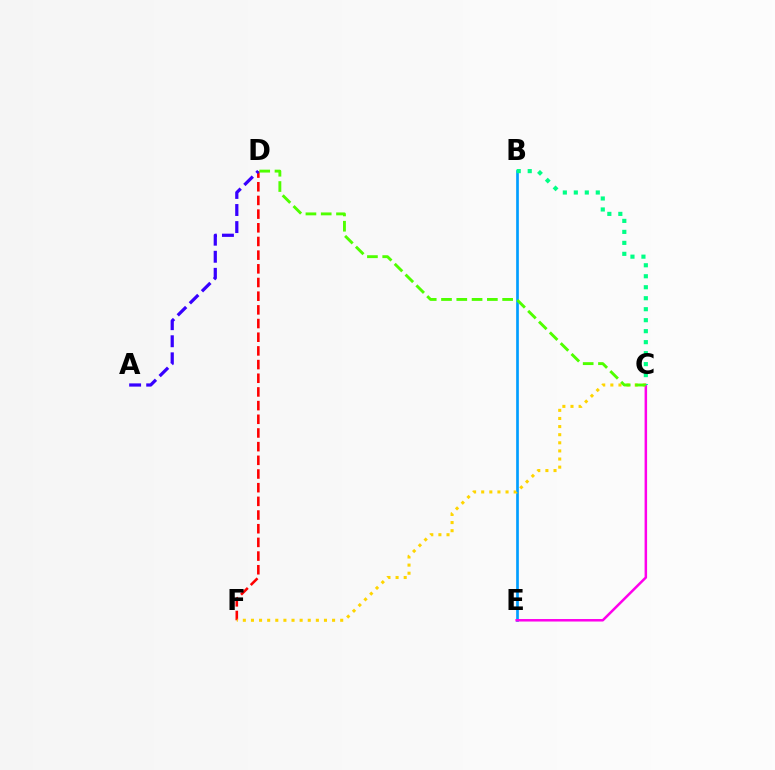{('B', 'E'): [{'color': '#009eff', 'line_style': 'solid', 'thickness': 1.93}], ('D', 'F'): [{'color': '#ff0000', 'line_style': 'dashed', 'thickness': 1.86}], ('C', 'F'): [{'color': '#ffd500', 'line_style': 'dotted', 'thickness': 2.2}], ('C', 'E'): [{'color': '#ff00ed', 'line_style': 'solid', 'thickness': 1.81}], ('A', 'D'): [{'color': '#3700ff', 'line_style': 'dashed', 'thickness': 2.32}], ('B', 'C'): [{'color': '#00ff86', 'line_style': 'dotted', 'thickness': 2.98}], ('C', 'D'): [{'color': '#4fff00', 'line_style': 'dashed', 'thickness': 2.08}]}